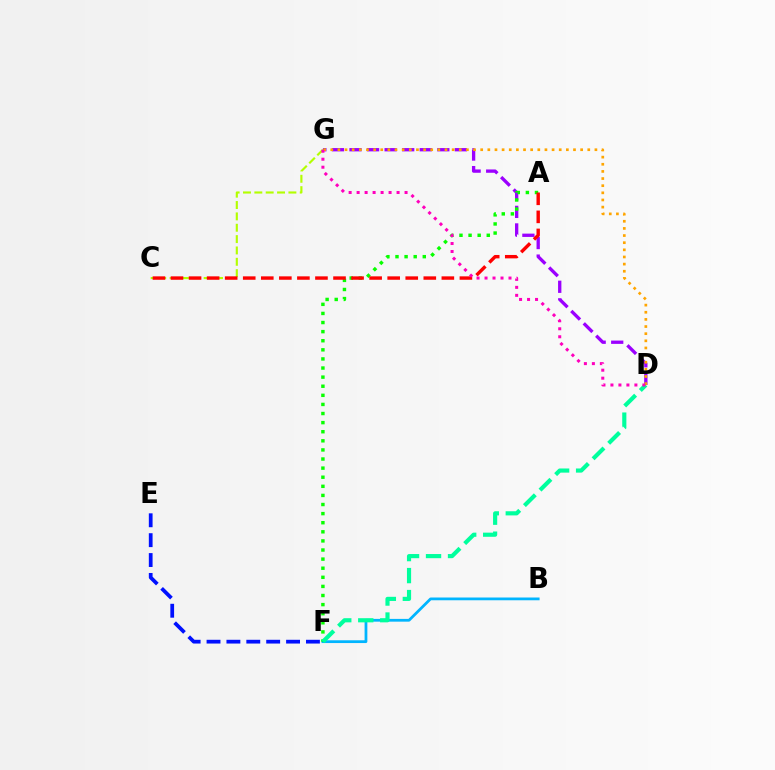{('C', 'G'): [{'color': '#b3ff00', 'line_style': 'dashed', 'thickness': 1.54}], ('D', 'G'): [{'color': '#9b00ff', 'line_style': 'dashed', 'thickness': 2.39}, {'color': '#ffa500', 'line_style': 'dotted', 'thickness': 1.94}, {'color': '#ff00bd', 'line_style': 'dotted', 'thickness': 2.17}], ('E', 'F'): [{'color': '#0010ff', 'line_style': 'dashed', 'thickness': 2.7}], ('B', 'F'): [{'color': '#00b5ff', 'line_style': 'solid', 'thickness': 1.99}], ('A', 'F'): [{'color': '#08ff00', 'line_style': 'dotted', 'thickness': 2.47}], ('A', 'C'): [{'color': '#ff0000', 'line_style': 'dashed', 'thickness': 2.45}], ('D', 'F'): [{'color': '#00ff9d', 'line_style': 'dashed', 'thickness': 2.99}]}